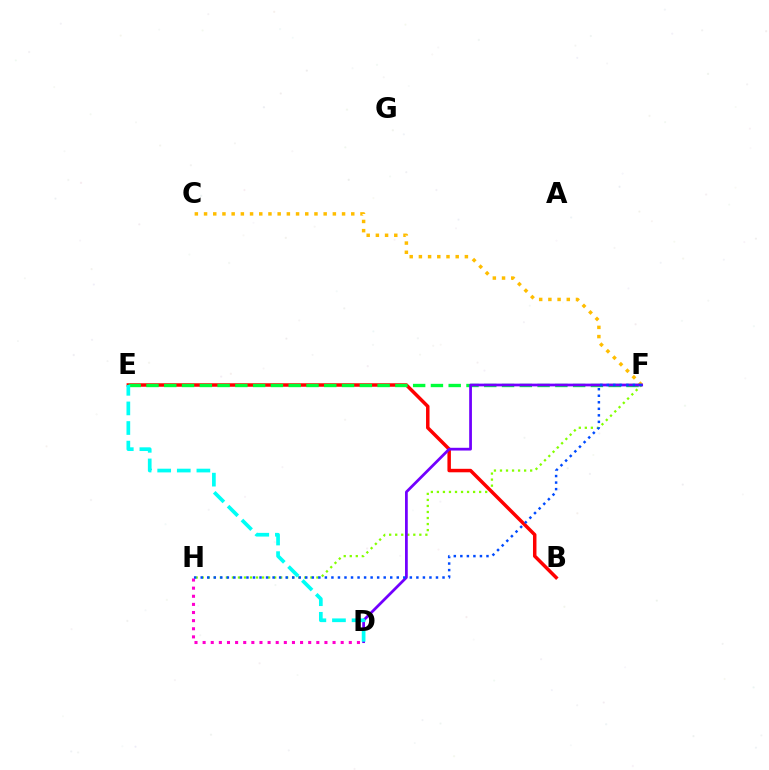{('F', 'H'): [{'color': '#84ff00', 'line_style': 'dotted', 'thickness': 1.64}, {'color': '#004bff', 'line_style': 'dotted', 'thickness': 1.78}], ('C', 'F'): [{'color': '#ffbd00', 'line_style': 'dotted', 'thickness': 2.5}], ('D', 'H'): [{'color': '#ff00cf', 'line_style': 'dotted', 'thickness': 2.21}], ('B', 'E'): [{'color': '#ff0000', 'line_style': 'solid', 'thickness': 2.51}], ('E', 'F'): [{'color': '#00ff39', 'line_style': 'dashed', 'thickness': 2.42}], ('D', 'F'): [{'color': '#7200ff', 'line_style': 'solid', 'thickness': 1.98}], ('D', 'E'): [{'color': '#00fff6', 'line_style': 'dashed', 'thickness': 2.66}]}